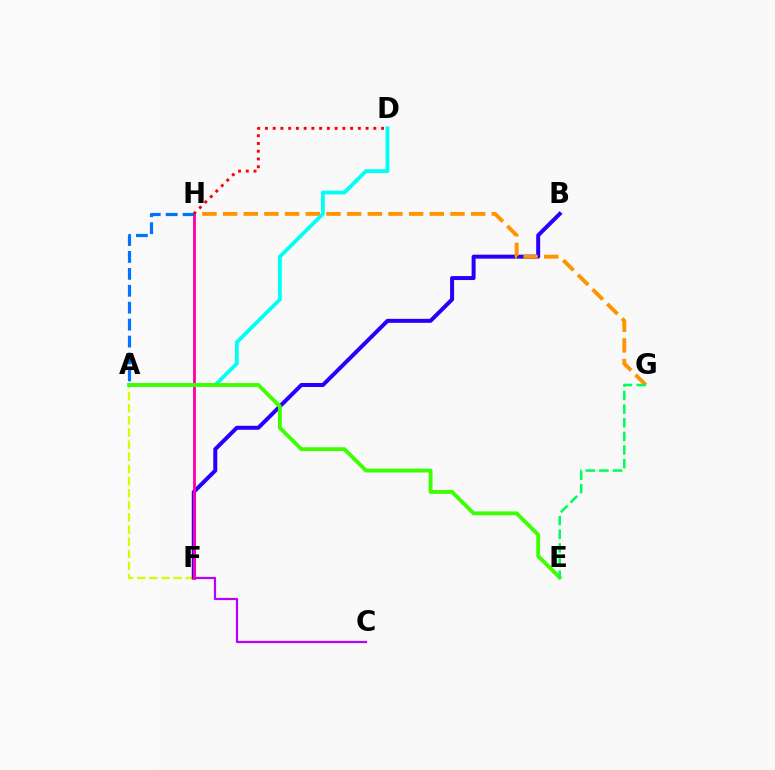{('A', 'F'): [{'color': '#d1ff00', 'line_style': 'dashed', 'thickness': 1.65}], ('B', 'F'): [{'color': '#2500ff', 'line_style': 'solid', 'thickness': 2.87}], ('G', 'H'): [{'color': '#ff9400', 'line_style': 'dashed', 'thickness': 2.81}], ('C', 'F'): [{'color': '#b900ff', 'line_style': 'solid', 'thickness': 1.6}], ('A', 'D'): [{'color': '#00fff6', 'line_style': 'solid', 'thickness': 2.75}], ('F', 'H'): [{'color': '#ff00ac', 'line_style': 'solid', 'thickness': 2.06}], ('A', 'H'): [{'color': '#0074ff', 'line_style': 'dashed', 'thickness': 2.3}], ('A', 'E'): [{'color': '#3dff00', 'line_style': 'solid', 'thickness': 2.78}], ('E', 'G'): [{'color': '#00ff5c', 'line_style': 'dashed', 'thickness': 1.85}], ('D', 'H'): [{'color': '#ff0000', 'line_style': 'dotted', 'thickness': 2.1}]}